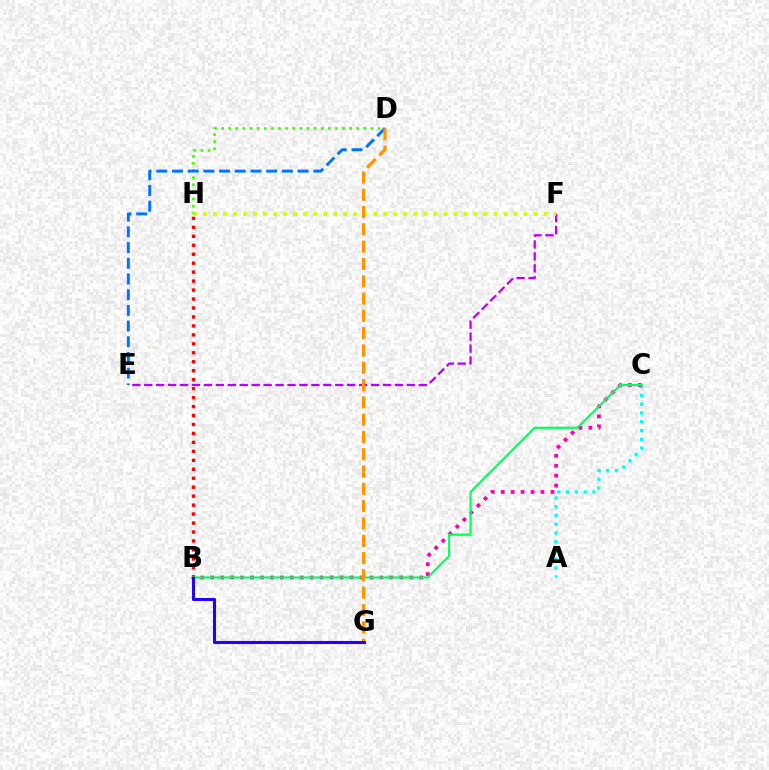{('B', 'H'): [{'color': '#ff0000', 'line_style': 'dotted', 'thickness': 2.43}], ('D', 'H'): [{'color': '#3dff00', 'line_style': 'dotted', 'thickness': 1.93}], ('E', 'F'): [{'color': '#b900ff', 'line_style': 'dashed', 'thickness': 1.62}], ('A', 'C'): [{'color': '#00fff6', 'line_style': 'dotted', 'thickness': 2.38}], ('B', 'C'): [{'color': '#ff00ac', 'line_style': 'dotted', 'thickness': 2.7}, {'color': '#00ff5c', 'line_style': 'solid', 'thickness': 1.55}], ('F', 'H'): [{'color': '#d1ff00', 'line_style': 'dotted', 'thickness': 2.72}], ('D', 'E'): [{'color': '#0074ff', 'line_style': 'dashed', 'thickness': 2.13}], ('D', 'G'): [{'color': '#ff9400', 'line_style': 'dashed', 'thickness': 2.35}], ('B', 'G'): [{'color': '#2500ff', 'line_style': 'solid', 'thickness': 2.22}]}